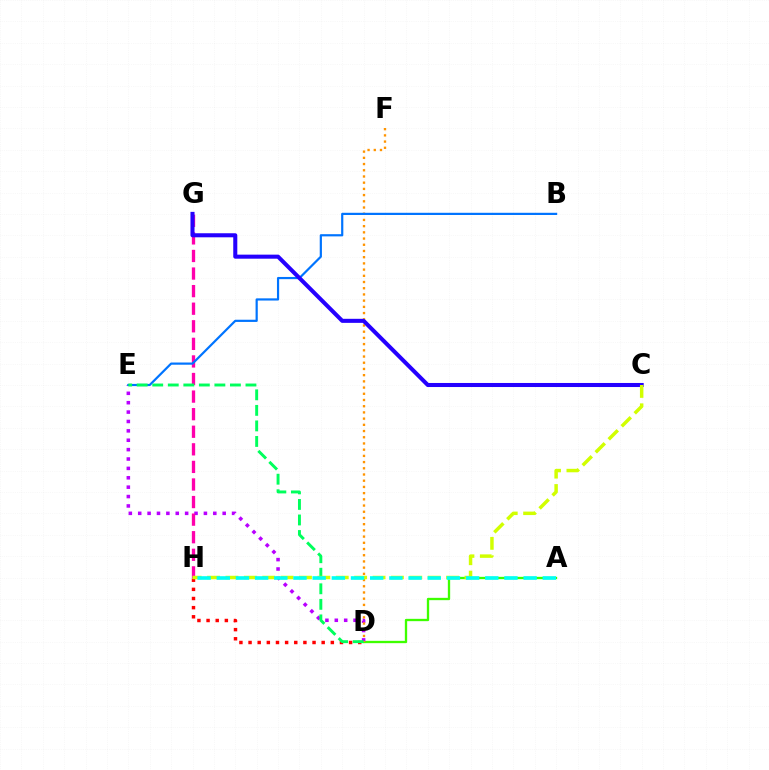{('D', 'H'): [{'color': '#ff0000', 'line_style': 'dotted', 'thickness': 2.48}], ('A', 'D'): [{'color': '#3dff00', 'line_style': 'solid', 'thickness': 1.67}], ('D', 'E'): [{'color': '#b900ff', 'line_style': 'dotted', 'thickness': 2.55}, {'color': '#00ff5c', 'line_style': 'dashed', 'thickness': 2.11}], ('D', 'F'): [{'color': '#ff9400', 'line_style': 'dotted', 'thickness': 1.69}], ('G', 'H'): [{'color': '#ff00ac', 'line_style': 'dashed', 'thickness': 2.39}], ('B', 'E'): [{'color': '#0074ff', 'line_style': 'solid', 'thickness': 1.58}], ('C', 'G'): [{'color': '#2500ff', 'line_style': 'solid', 'thickness': 2.92}], ('C', 'H'): [{'color': '#d1ff00', 'line_style': 'dashed', 'thickness': 2.5}], ('A', 'H'): [{'color': '#00fff6', 'line_style': 'dashed', 'thickness': 2.61}]}